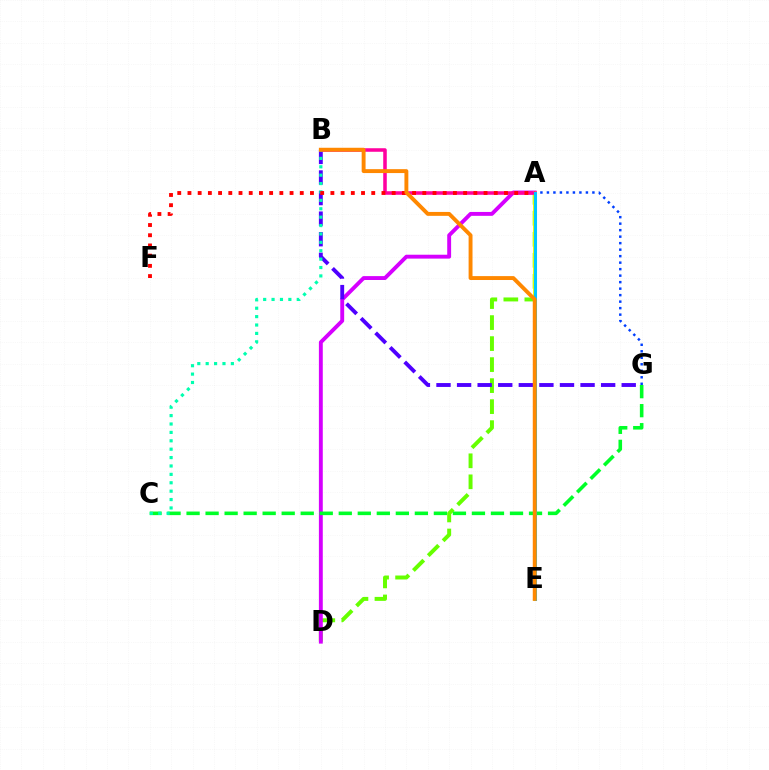{('A', 'D'): [{'color': '#66ff00', 'line_style': 'dashed', 'thickness': 2.85}, {'color': '#d600ff', 'line_style': 'solid', 'thickness': 2.8}], ('B', 'G'): [{'color': '#4f00ff', 'line_style': 'dashed', 'thickness': 2.8}], ('A', 'G'): [{'color': '#003fff', 'line_style': 'dotted', 'thickness': 1.77}], ('A', 'E'): [{'color': '#eeff00', 'line_style': 'solid', 'thickness': 2.8}, {'color': '#00c7ff', 'line_style': 'solid', 'thickness': 2.19}], ('A', 'B'): [{'color': '#ff00a0', 'line_style': 'solid', 'thickness': 2.55}], ('C', 'G'): [{'color': '#00ff27', 'line_style': 'dashed', 'thickness': 2.58}], ('B', 'C'): [{'color': '#00ffaf', 'line_style': 'dotted', 'thickness': 2.28}], ('A', 'F'): [{'color': '#ff0000', 'line_style': 'dotted', 'thickness': 2.77}], ('B', 'E'): [{'color': '#ff8800', 'line_style': 'solid', 'thickness': 2.81}]}